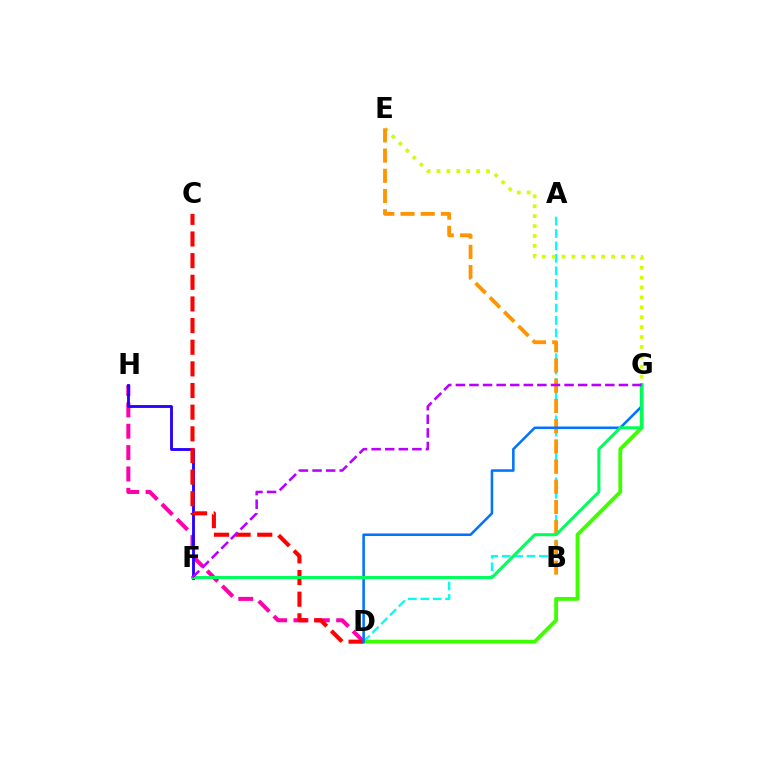{('D', 'H'): [{'color': '#ff00ac', 'line_style': 'dashed', 'thickness': 2.9}], ('A', 'D'): [{'color': '#00fff6', 'line_style': 'dashed', 'thickness': 1.69}], ('E', 'G'): [{'color': '#d1ff00', 'line_style': 'dotted', 'thickness': 2.69}], ('F', 'H'): [{'color': '#2500ff', 'line_style': 'solid', 'thickness': 2.04}], ('B', 'E'): [{'color': '#ff9400', 'line_style': 'dashed', 'thickness': 2.74}], ('D', 'G'): [{'color': '#3dff00', 'line_style': 'solid', 'thickness': 2.76}, {'color': '#0074ff', 'line_style': 'solid', 'thickness': 1.83}], ('C', 'D'): [{'color': '#ff0000', 'line_style': 'dashed', 'thickness': 2.94}], ('F', 'G'): [{'color': '#00ff5c', 'line_style': 'solid', 'thickness': 2.18}, {'color': '#b900ff', 'line_style': 'dashed', 'thickness': 1.85}]}